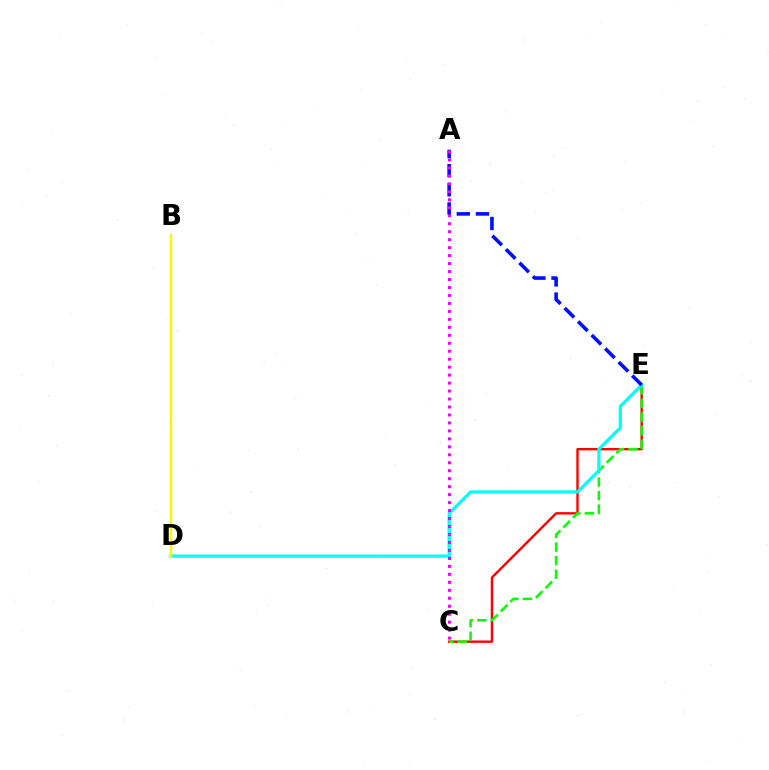{('C', 'E'): [{'color': '#ff0000', 'line_style': 'solid', 'thickness': 1.71}, {'color': '#08ff00', 'line_style': 'dashed', 'thickness': 1.85}], ('D', 'E'): [{'color': '#00fff6', 'line_style': 'solid', 'thickness': 2.31}], ('A', 'E'): [{'color': '#0010ff', 'line_style': 'dashed', 'thickness': 2.6}], ('B', 'D'): [{'color': '#fcf500', 'line_style': 'solid', 'thickness': 1.71}], ('A', 'C'): [{'color': '#ee00ff', 'line_style': 'dotted', 'thickness': 2.17}]}